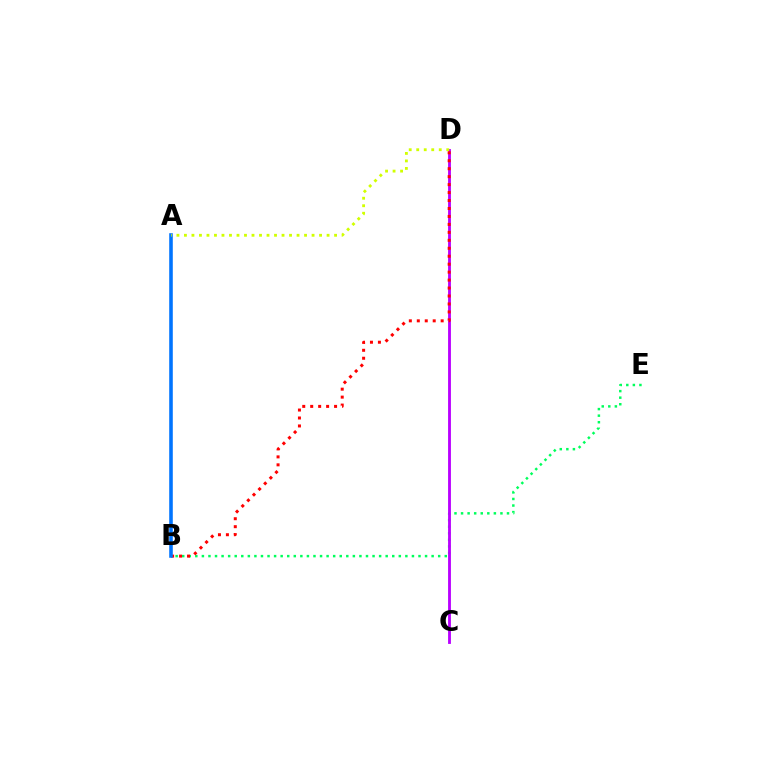{('B', 'E'): [{'color': '#00ff5c', 'line_style': 'dotted', 'thickness': 1.78}], ('C', 'D'): [{'color': '#b900ff', 'line_style': 'solid', 'thickness': 2.05}], ('B', 'D'): [{'color': '#ff0000', 'line_style': 'dotted', 'thickness': 2.16}], ('A', 'B'): [{'color': '#0074ff', 'line_style': 'solid', 'thickness': 2.57}], ('A', 'D'): [{'color': '#d1ff00', 'line_style': 'dotted', 'thickness': 2.04}]}